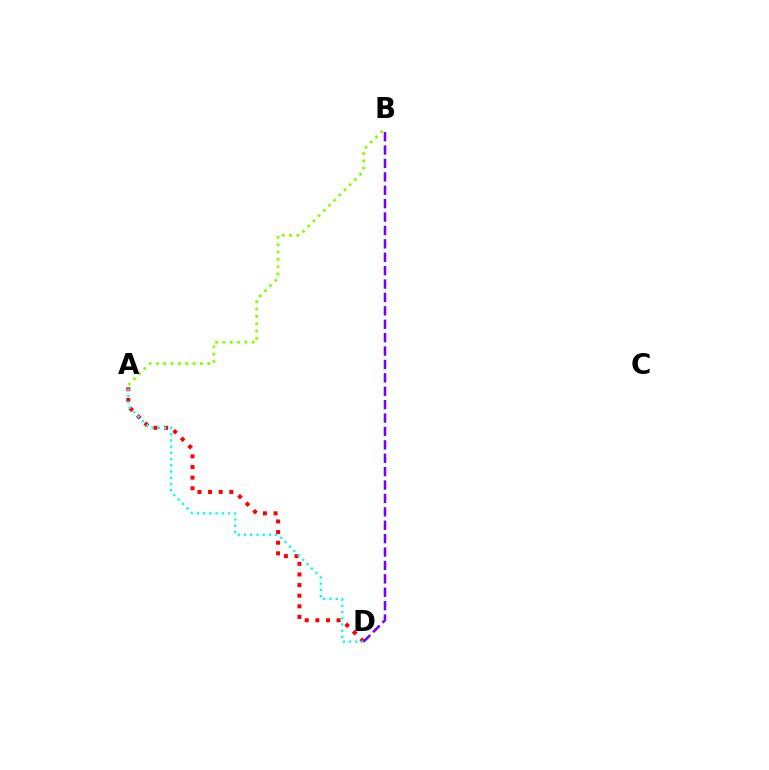{('A', 'D'): [{'color': '#ff0000', 'line_style': 'dotted', 'thickness': 2.89}, {'color': '#00fff6', 'line_style': 'dotted', 'thickness': 1.69}], ('A', 'B'): [{'color': '#84ff00', 'line_style': 'dotted', 'thickness': 1.99}], ('B', 'D'): [{'color': '#7200ff', 'line_style': 'dashed', 'thickness': 1.82}]}